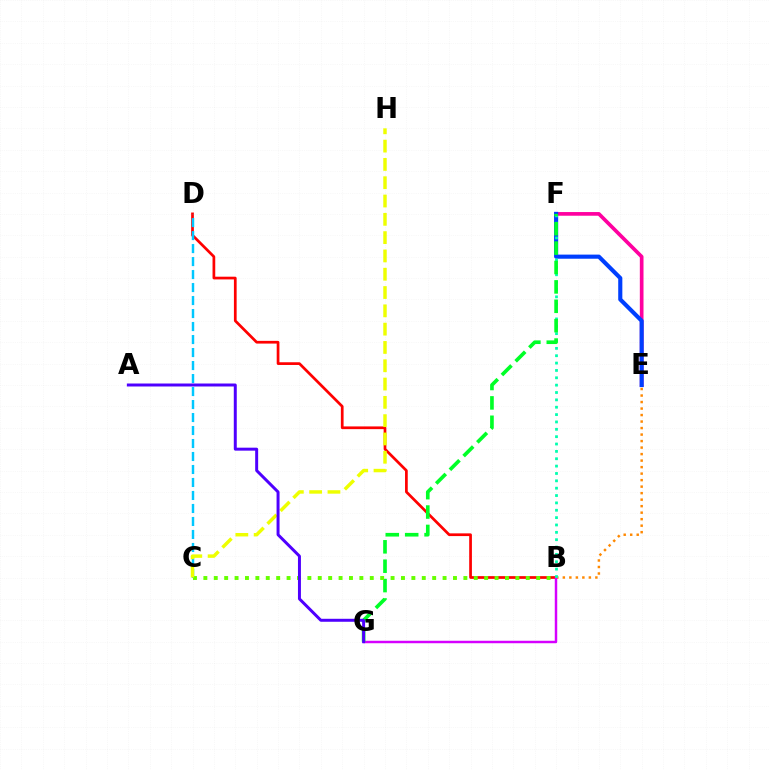{('E', 'F'): [{'color': '#ff00a0', 'line_style': 'solid', 'thickness': 2.65}, {'color': '#003fff', 'line_style': 'solid', 'thickness': 2.97}], ('B', 'D'): [{'color': '#ff0000', 'line_style': 'solid', 'thickness': 1.96}], ('B', 'E'): [{'color': '#ff8800', 'line_style': 'dotted', 'thickness': 1.77}], ('B', 'G'): [{'color': '#d600ff', 'line_style': 'solid', 'thickness': 1.77}], ('B', 'F'): [{'color': '#00ffaf', 'line_style': 'dotted', 'thickness': 2.0}], ('F', 'G'): [{'color': '#00ff27', 'line_style': 'dashed', 'thickness': 2.63}], ('C', 'D'): [{'color': '#00c7ff', 'line_style': 'dashed', 'thickness': 1.77}], ('B', 'C'): [{'color': '#66ff00', 'line_style': 'dotted', 'thickness': 2.83}], ('C', 'H'): [{'color': '#eeff00', 'line_style': 'dashed', 'thickness': 2.49}], ('A', 'G'): [{'color': '#4f00ff', 'line_style': 'solid', 'thickness': 2.14}]}